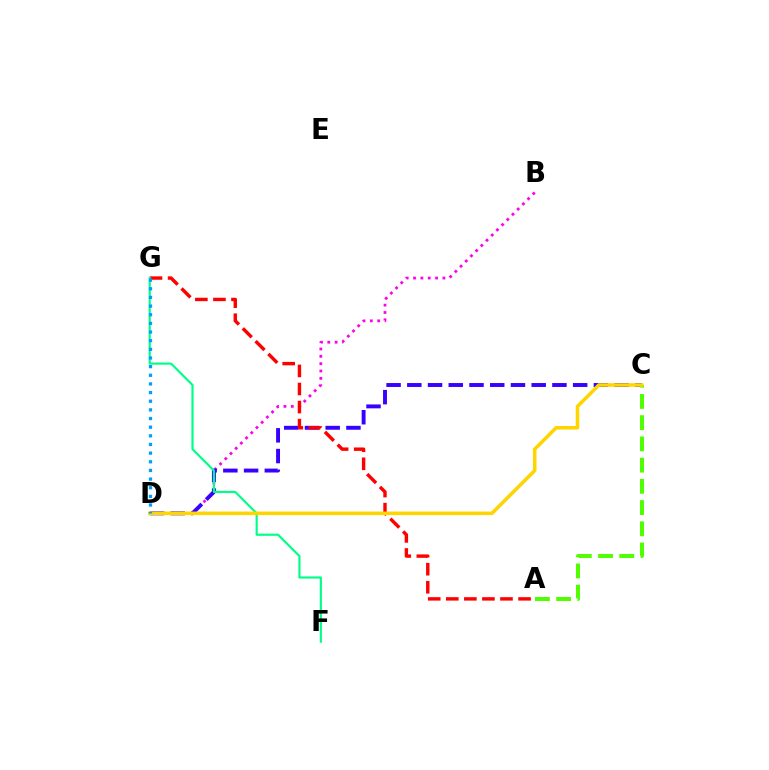{('B', 'D'): [{'color': '#ff00ed', 'line_style': 'dotted', 'thickness': 2.0}], ('C', 'D'): [{'color': '#3700ff', 'line_style': 'dashed', 'thickness': 2.82}, {'color': '#ffd500', 'line_style': 'solid', 'thickness': 2.55}], ('A', 'G'): [{'color': '#ff0000', 'line_style': 'dashed', 'thickness': 2.45}], ('F', 'G'): [{'color': '#00ff86', 'line_style': 'solid', 'thickness': 1.56}], ('A', 'C'): [{'color': '#4fff00', 'line_style': 'dashed', 'thickness': 2.88}], ('D', 'G'): [{'color': '#009eff', 'line_style': 'dotted', 'thickness': 2.35}]}